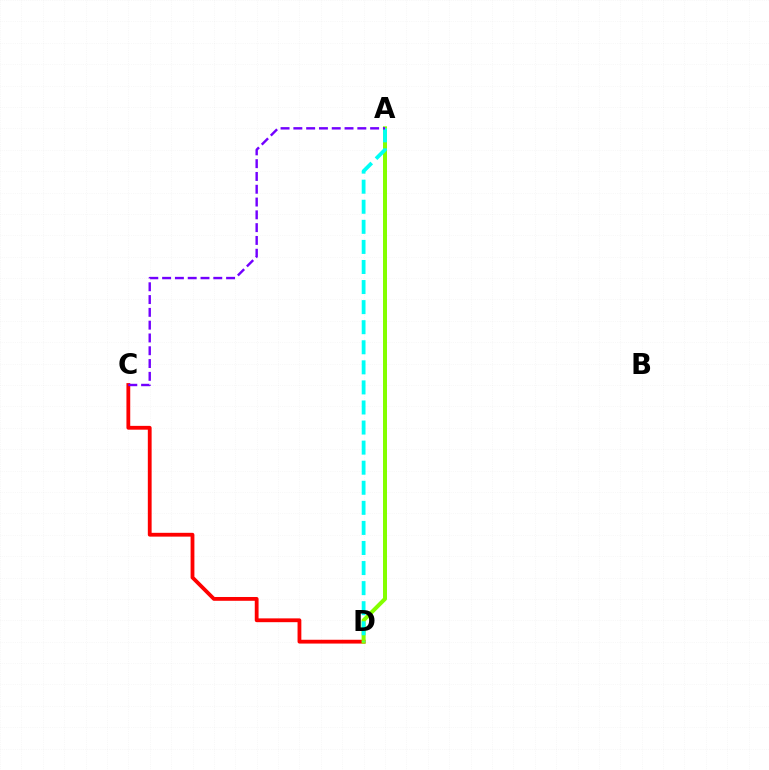{('C', 'D'): [{'color': '#ff0000', 'line_style': 'solid', 'thickness': 2.74}], ('A', 'D'): [{'color': '#84ff00', 'line_style': 'solid', 'thickness': 2.88}, {'color': '#00fff6', 'line_style': 'dashed', 'thickness': 2.73}], ('A', 'C'): [{'color': '#7200ff', 'line_style': 'dashed', 'thickness': 1.74}]}